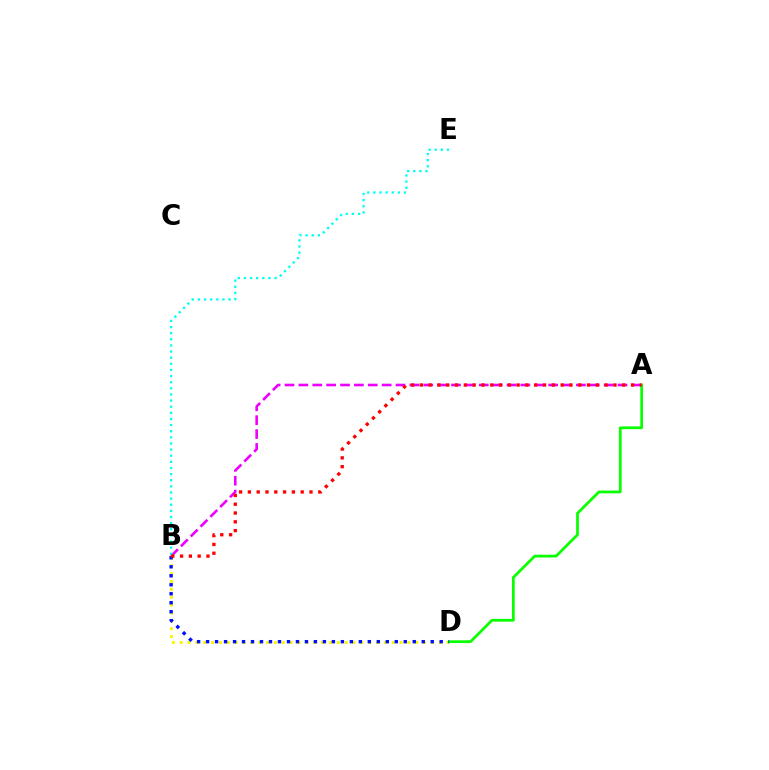{('A', 'B'): [{'color': '#ee00ff', 'line_style': 'dashed', 'thickness': 1.89}, {'color': '#ff0000', 'line_style': 'dotted', 'thickness': 2.39}], ('B', 'D'): [{'color': '#fcf500', 'line_style': 'dotted', 'thickness': 2.13}, {'color': '#0010ff', 'line_style': 'dotted', 'thickness': 2.44}], ('B', 'E'): [{'color': '#00fff6', 'line_style': 'dotted', 'thickness': 1.66}], ('A', 'D'): [{'color': '#08ff00', 'line_style': 'solid', 'thickness': 1.97}]}